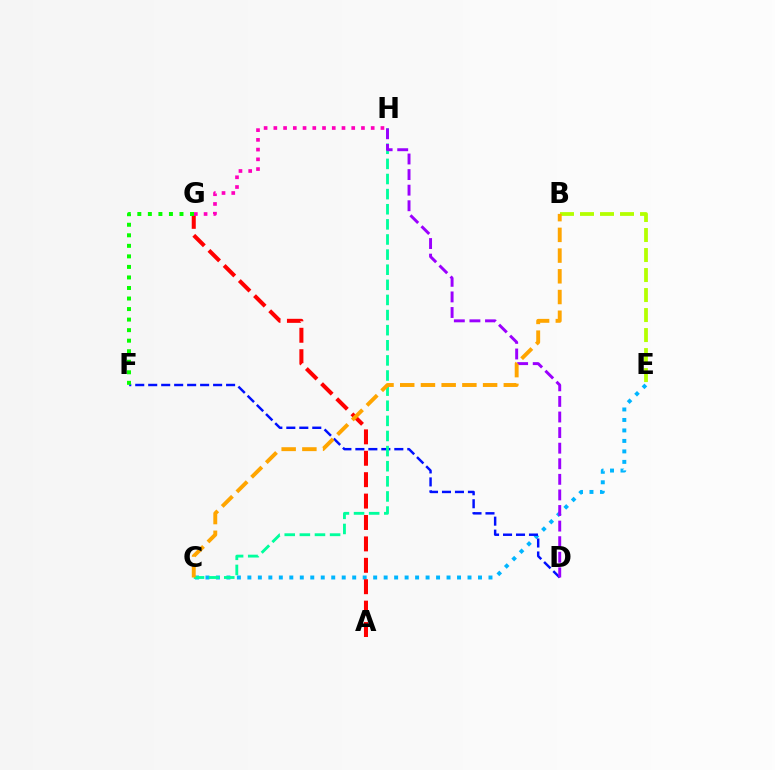{('B', 'E'): [{'color': '#b3ff00', 'line_style': 'dashed', 'thickness': 2.72}], ('C', 'E'): [{'color': '#00b5ff', 'line_style': 'dotted', 'thickness': 2.85}], ('A', 'G'): [{'color': '#ff0000', 'line_style': 'dashed', 'thickness': 2.91}], ('D', 'F'): [{'color': '#0010ff', 'line_style': 'dashed', 'thickness': 1.76}], ('C', 'H'): [{'color': '#00ff9d', 'line_style': 'dashed', 'thickness': 2.05}], ('D', 'H'): [{'color': '#9b00ff', 'line_style': 'dashed', 'thickness': 2.12}], ('F', 'G'): [{'color': '#08ff00', 'line_style': 'dotted', 'thickness': 2.86}], ('G', 'H'): [{'color': '#ff00bd', 'line_style': 'dotted', 'thickness': 2.65}], ('B', 'C'): [{'color': '#ffa500', 'line_style': 'dashed', 'thickness': 2.81}]}